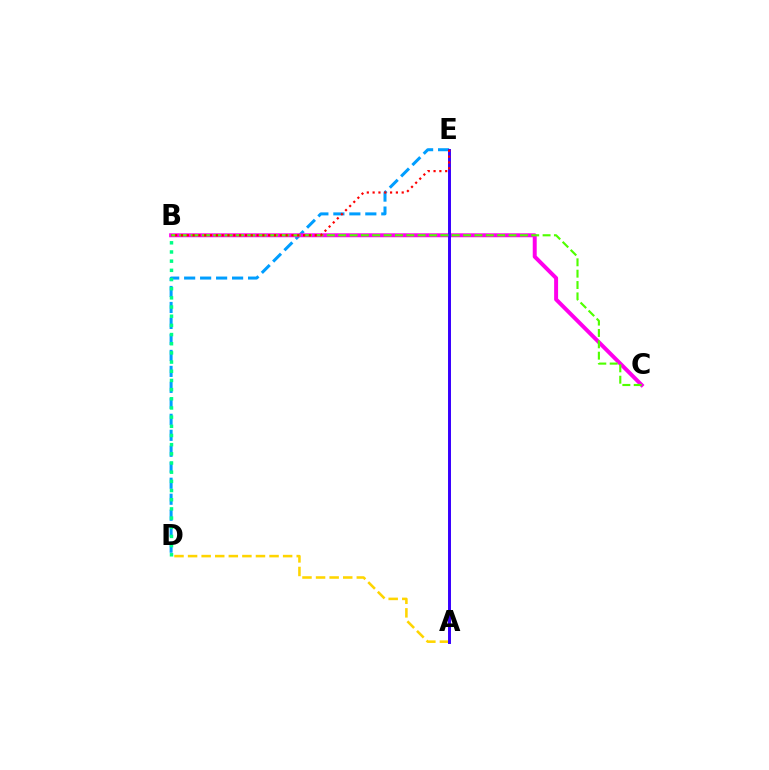{('A', 'D'): [{'color': '#ffd500', 'line_style': 'dashed', 'thickness': 1.84}], ('D', 'E'): [{'color': '#009eff', 'line_style': 'dashed', 'thickness': 2.17}], ('B', 'C'): [{'color': '#ff00ed', 'line_style': 'solid', 'thickness': 2.85}, {'color': '#4fff00', 'line_style': 'dashed', 'thickness': 1.54}], ('B', 'D'): [{'color': '#00ff86', 'line_style': 'dotted', 'thickness': 2.49}], ('A', 'E'): [{'color': '#3700ff', 'line_style': 'solid', 'thickness': 2.13}], ('B', 'E'): [{'color': '#ff0000', 'line_style': 'dotted', 'thickness': 1.58}]}